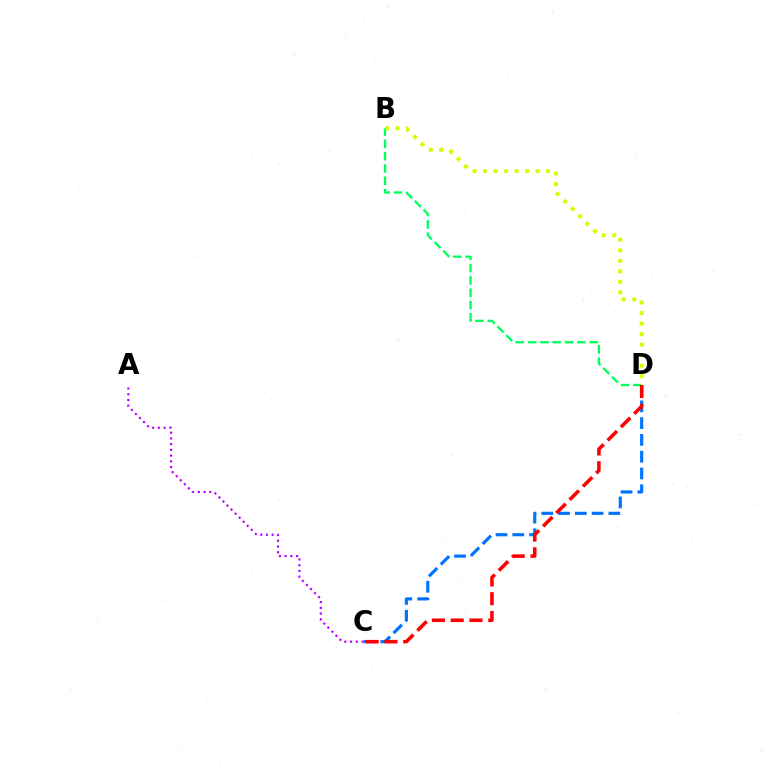{('C', 'D'): [{'color': '#0074ff', 'line_style': 'dashed', 'thickness': 2.28}, {'color': '#ff0000', 'line_style': 'dashed', 'thickness': 2.55}], ('B', 'D'): [{'color': '#00ff5c', 'line_style': 'dashed', 'thickness': 1.67}, {'color': '#d1ff00', 'line_style': 'dotted', 'thickness': 2.86}], ('A', 'C'): [{'color': '#b900ff', 'line_style': 'dotted', 'thickness': 1.56}]}